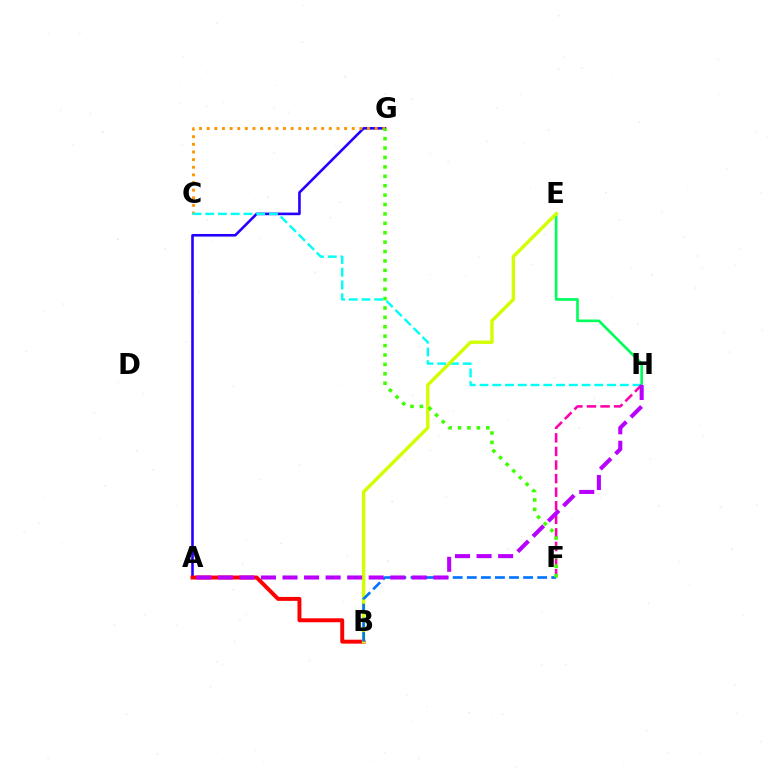{('E', 'H'): [{'color': '#00ff5c', 'line_style': 'solid', 'thickness': 1.91}], ('A', 'G'): [{'color': '#2500ff', 'line_style': 'solid', 'thickness': 1.88}], ('A', 'B'): [{'color': '#ff0000', 'line_style': 'solid', 'thickness': 2.84}], ('C', 'G'): [{'color': '#ff9400', 'line_style': 'dotted', 'thickness': 2.07}], ('C', 'H'): [{'color': '#00fff6', 'line_style': 'dashed', 'thickness': 1.73}], ('B', 'E'): [{'color': '#d1ff00', 'line_style': 'solid', 'thickness': 2.44}], ('F', 'H'): [{'color': '#ff00ac', 'line_style': 'dashed', 'thickness': 1.84}], ('B', 'F'): [{'color': '#0074ff', 'line_style': 'dashed', 'thickness': 1.91}], ('F', 'G'): [{'color': '#3dff00', 'line_style': 'dotted', 'thickness': 2.56}], ('A', 'H'): [{'color': '#b900ff', 'line_style': 'dashed', 'thickness': 2.93}]}